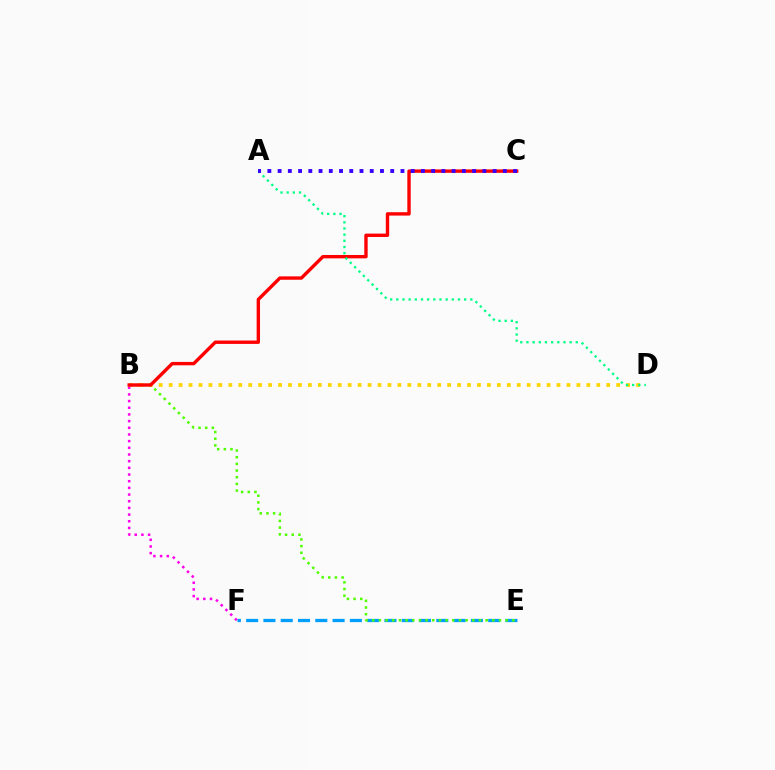{('B', 'D'): [{'color': '#ffd500', 'line_style': 'dotted', 'thickness': 2.7}], ('E', 'F'): [{'color': '#009eff', 'line_style': 'dashed', 'thickness': 2.35}], ('B', 'F'): [{'color': '#ff00ed', 'line_style': 'dotted', 'thickness': 1.81}], ('B', 'E'): [{'color': '#4fff00', 'line_style': 'dotted', 'thickness': 1.81}], ('B', 'C'): [{'color': '#ff0000', 'line_style': 'solid', 'thickness': 2.44}], ('A', 'D'): [{'color': '#00ff86', 'line_style': 'dotted', 'thickness': 1.68}], ('A', 'C'): [{'color': '#3700ff', 'line_style': 'dotted', 'thickness': 2.78}]}